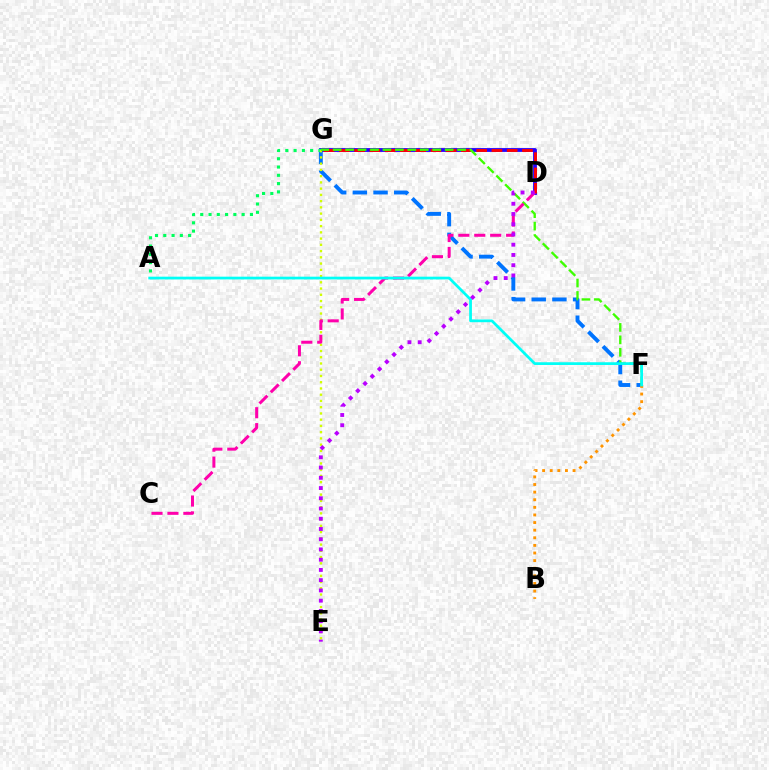{('F', 'G'): [{'color': '#0074ff', 'line_style': 'dashed', 'thickness': 2.81}, {'color': '#3dff00', 'line_style': 'dashed', 'thickness': 1.69}], ('D', 'G'): [{'color': '#2500ff', 'line_style': 'solid', 'thickness': 2.74}, {'color': '#ff0000', 'line_style': 'dashed', 'thickness': 2.07}], ('A', 'G'): [{'color': '#00ff5c', 'line_style': 'dotted', 'thickness': 2.25}], ('E', 'G'): [{'color': '#d1ff00', 'line_style': 'dotted', 'thickness': 1.7}], ('C', 'D'): [{'color': '#ff00ac', 'line_style': 'dashed', 'thickness': 2.16}], ('B', 'F'): [{'color': '#ff9400', 'line_style': 'dotted', 'thickness': 2.07}], ('A', 'F'): [{'color': '#00fff6', 'line_style': 'solid', 'thickness': 1.97}], ('D', 'E'): [{'color': '#b900ff', 'line_style': 'dotted', 'thickness': 2.78}]}